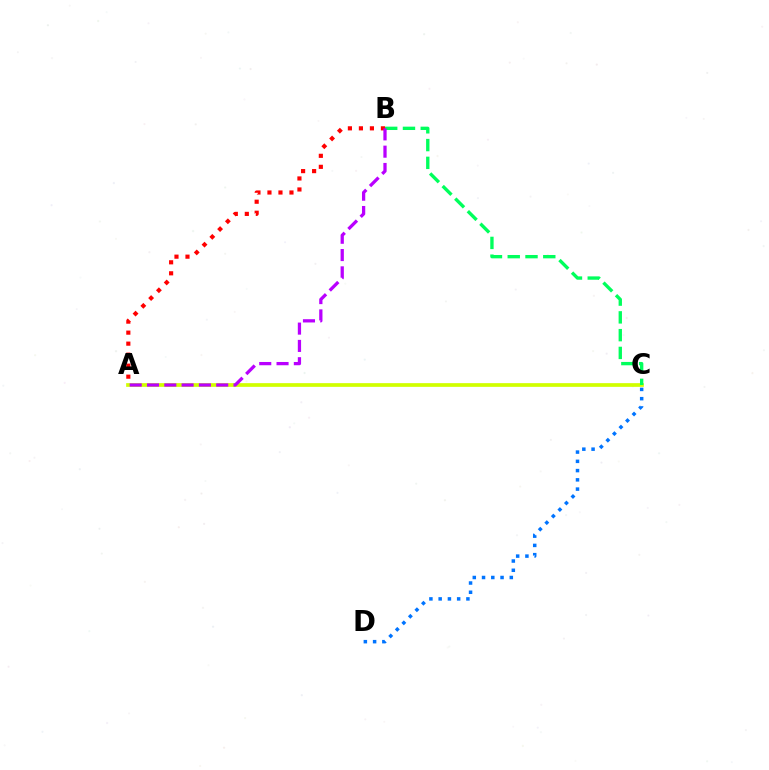{('A', 'C'): [{'color': '#d1ff00', 'line_style': 'solid', 'thickness': 2.67}], ('A', 'B'): [{'color': '#ff0000', 'line_style': 'dotted', 'thickness': 2.99}, {'color': '#b900ff', 'line_style': 'dashed', 'thickness': 2.35}], ('B', 'C'): [{'color': '#00ff5c', 'line_style': 'dashed', 'thickness': 2.41}], ('C', 'D'): [{'color': '#0074ff', 'line_style': 'dotted', 'thickness': 2.51}]}